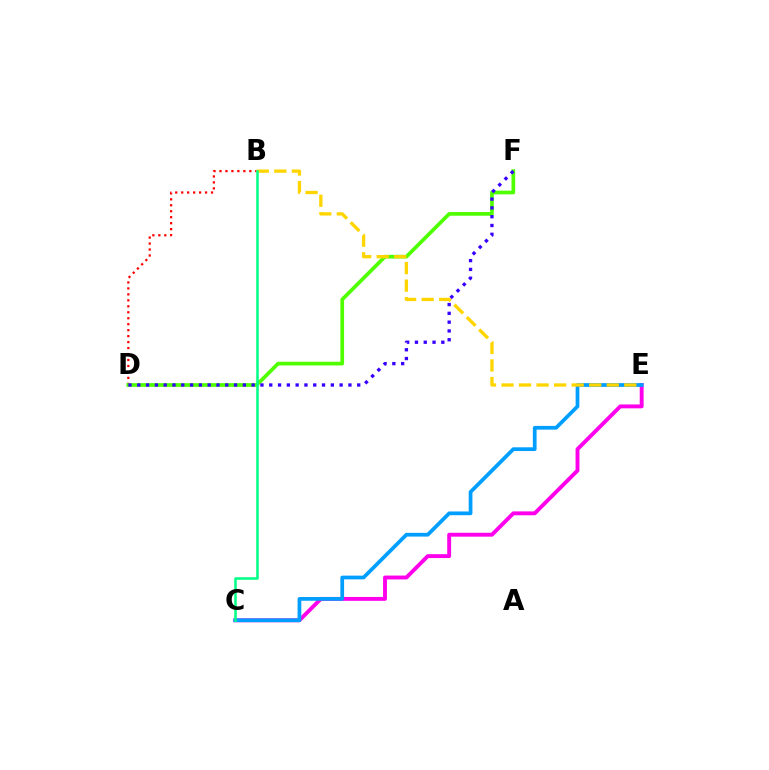{('B', 'D'): [{'color': '#ff0000', 'line_style': 'dotted', 'thickness': 1.62}], ('C', 'E'): [{'color': '#ff00ed', 'line_style': 'solid', 'thickness': 2.8}, {'color': '#009eff', 'line_style': 'solid', 'thickness': 2.69}], ('D', 'F'): [{'color': '#4fff00', 'line_style': 'solid', 'thickness': 2.66}, {'color': '#3700ff', 'line_style': 'dotted', 'thickness': 2.39}], ('B', 'E'): [{'color': '#ffd500', 'line_style': 'dashed', 'thickness': 2.38}], ('B', 'C'): [{'color': '#00ff86', 'line_style': 'solid', 'thickness': 1.82}]}